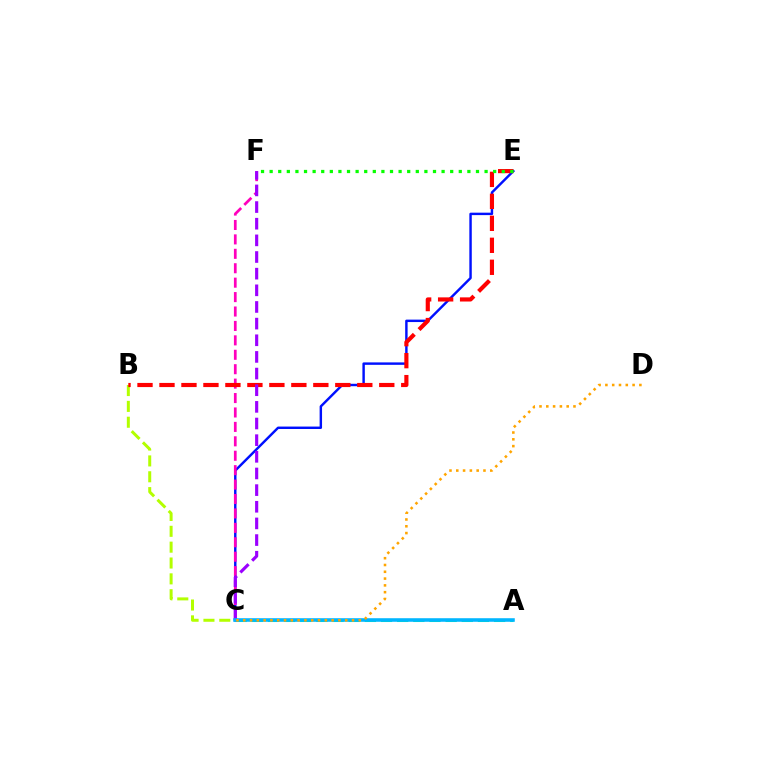{('A', 'C'): [{'color': '#00ff9d', 'line_style': 'dashed', 'thickness': 2.19}, {'color': '#00b5ff', 'line_style': 'solid', 'thickness': 2.57}], ('C', 'E'): [{'color': '#0010ff', 'line_style': 'solid', 'thickness': 1.75}], ('C', 'F'): [{'color': '#ff00bd', 'line_style': 'dashed', 'thickness': 1.96}, {'color': '#9b00ff', 'line_style': 'dashed', 'thickness': 2.26}], ('B', 'C'): [{'color': '#b3ff00', 'line_style': 'dashed', 'thickness': 2.15}], ('B', 'E'): [{'color': '#ff0000', 'line_style': 'dashed', 'thickness': 2.99}], ('E', 'F'): [{'color': '#08ff00', 'line_style': 'dotted', 'thickness': 2.34}], ('C', 'D'): [{'color': '#ffa500', 'line_style': 'dotted', 'thickness': 1.85}]}